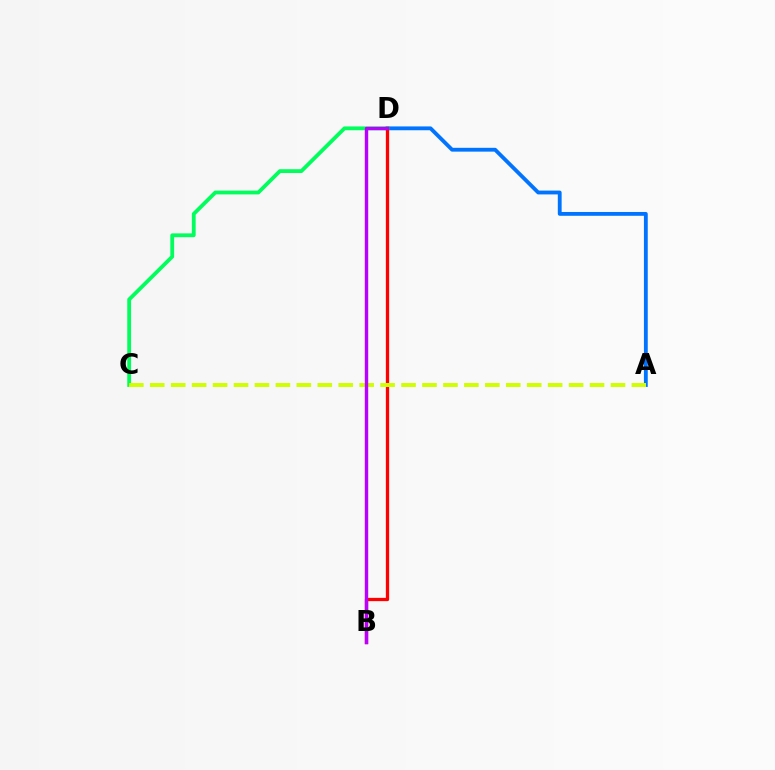{('A', 'D'): [{'color': '#0074ff', 'line_style': 'solid', 'thickness': 2.75}], ('C', 'D'): [{'color': '#00ff5c', 'line_style': 'solid', 'thickness': 2.74}], ('B', 'D'): [{'color': '#ff0000', 'line_style': 'solid', 'thickness': 2.35}, {'color': '#b900ff', 'line_style': 'solid', 'thickness': 2.45}], ('A', 'C'): [{'color': '#d1ff00', 'line_style': 'dashed', 'thickness': 2.84}]}